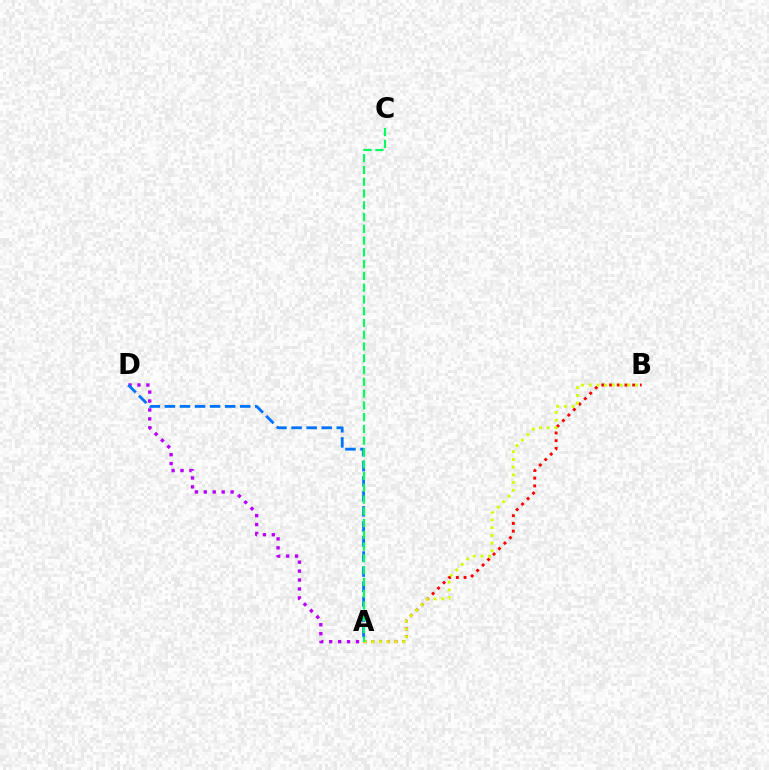{('A', 'B'): [{'color': '#ff0000', 'line_style': 'dotted', 'thickness': 2.1}, {'color': '#d1ff00', 'line_style': 'dotted', 'thickness': 2.09}], ('A', 'D'): [{'color': '#b900ff', 'line_style': 'dotted', 'thickness': 2.43}, {'color': '#0074ff', 'line_style': 'dashed', 'thickness': 2.05}], ('A', 'C'): [{'color': '#00ff5c', 'line_style': 'dashed', 'thickness': 1.6}]}